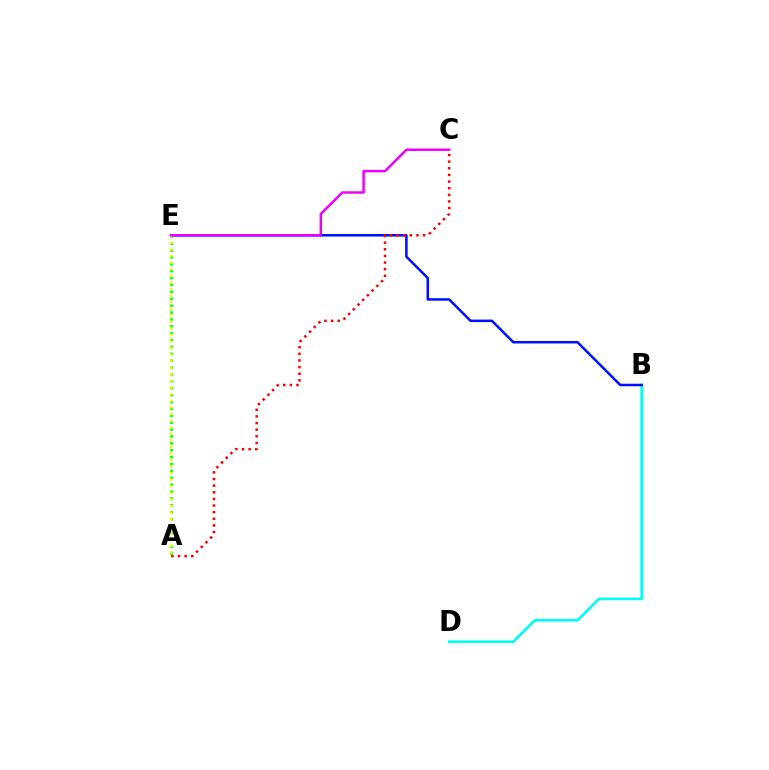{('B', 'D'): [{'color': '#00fff6', 'line_style': 'solid', 'thickness': 1.89}], ('A', 'E'): [{'color': '#08ff00', 'line_style': 'dotted', 'thickness': 1.87}, {'color': '#fcf500', 'line_style': 'dotted', 'thickness': 1.79}], ('B', 'E'): [{'color': '#0010ff', 'line_style': 'solid', 'thickness': 1.82}], ('A', 'C'): [{'color': '#ff0000', 'line_style': 'dotted', 'thickness': 1.8}], ('C', 'E'): [{'color': '#ee00ff', 'line_style': 'solid', 'thickness': 1.79}]}